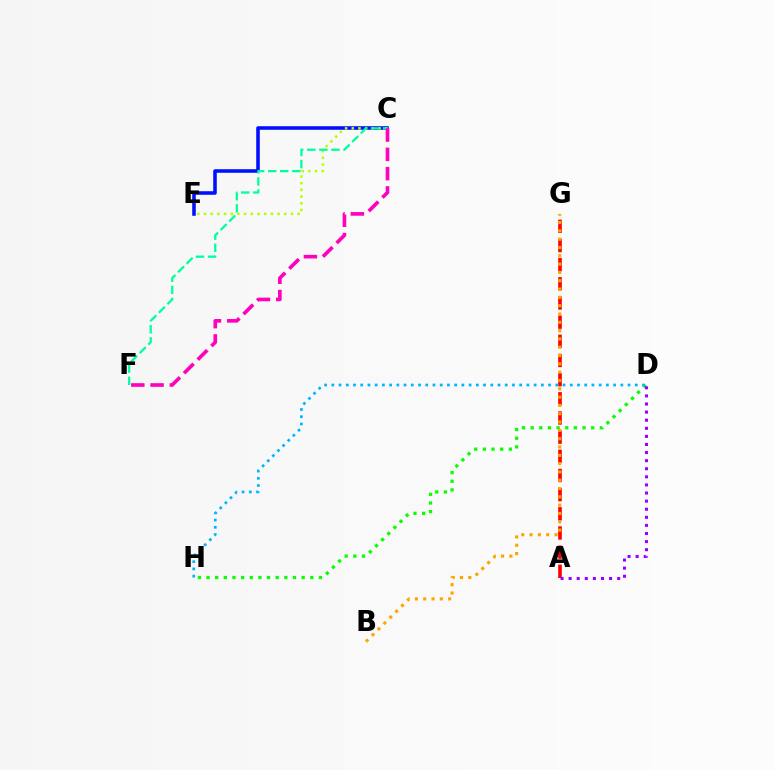{('A', 'G'): [{'color': '#ff0000', 'line_style': 'dashed', 'thickness': 2.6}], ('C', 'E'): [{'color': '#0010ff', 'line_style': 'solid', 'thickness': 2.57}, {'color': '#b3ff00', 'line_style': 'dotted', 'thickness': 1.82}], ('C', 'F'): [{'color': '#00ff9d', 'line_style': 'dashed', 'thickness': 1.64}, {'color': '#ff00bd', 'line_style': 'dashed', 'thickness': 2.62}], ('D', 'H'): [{'color': '#08ff00', 'line_style': 'dotted', 'thickness': 2.35}, {'color': '#00b5ff', 'line_style': 'dotted', 'thickness': 1.96}], ('A', 'D'): [{'color': '#9b00ff', 'line_style': 'dotted', 'thickness': 2.2}], ('B', 'G'): [{'color': '#ffa500', 'line_style': 'dotted', 'thickness': 2.26}]}